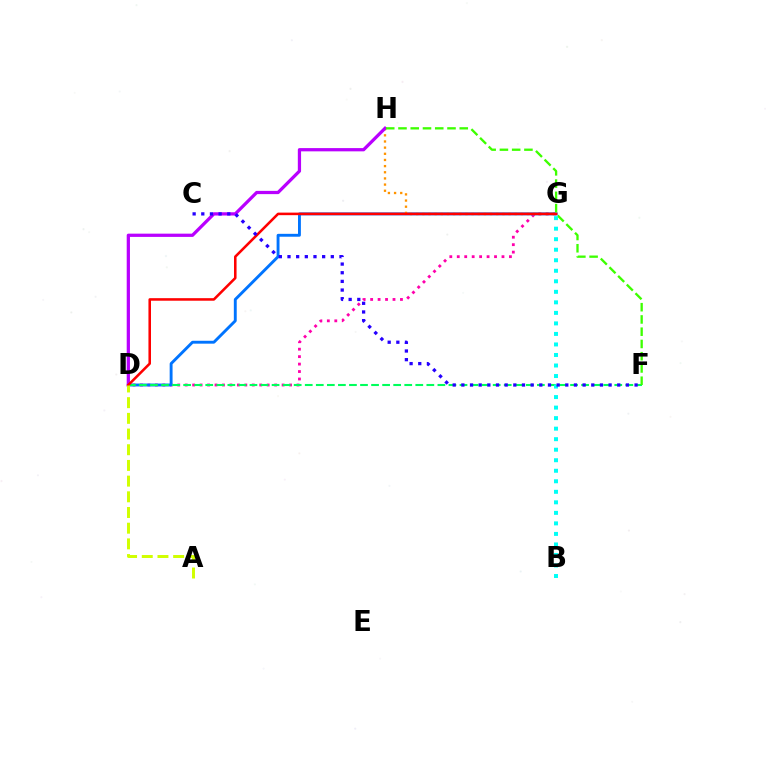{('D', 'G'): [{'color': '#ff00ac', 'line_style': 'dotted', 'thickness': 2.02}, {'color': '#0074ff', 'line_style': 'solid', 'thickness': 2.08}, {'color': '#ff0000', 'line_style': 'solid', 'thickness': 1.84}], ('G', 'H'): [{'color': '#ff9400', 'line_style': 'dotted', 'thickness': 1.67}], ('D', 'H'): [{'color': '#b900ff', 'line_style': 'solid', 'thickness': 2.34}], ('D', 'F'): [{'color': '#00ff5c', 'line_style': 'dashed', 'thickness': 1.5}], ('F', 'H'): [{'color': '#3dff00', 'line_style': 'dashed', 'thickness': 1.66}], ('B', 'G'): [{'color': '#00fff6', 'line_style': 'dotted', 'thickness': 2.86}], ('A', 'D'): [{'color': '#d1ff00', 'line_style': 'dashed', 'thickness': 2.13}], ('C', 'F'): [{'color': '#2500ff', 'line_style': 'dotted', 'thickness': 2.35}]}